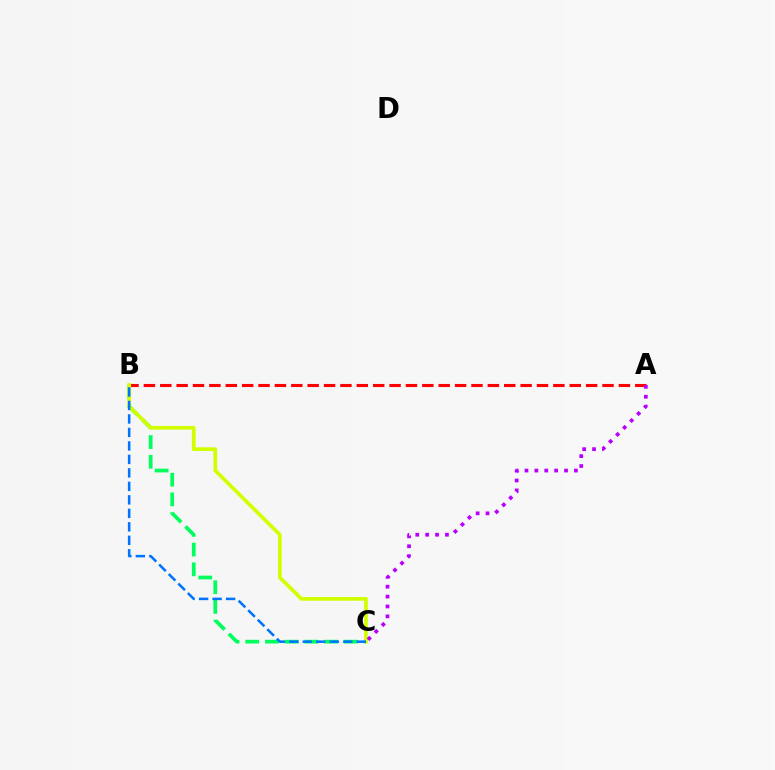{('B', 'C'): [{'color': '#00ff5c', 'line_style': 'dashed', 'thickness': 2.68}, {'color': '#d1ff00', 'line_style': 'solid', 'thickness': 2.67}, {'color': '#0074ff', 'line_style': 'dashed', 'thickness': 1.83}], ('A', 'B'): [{'color': '#ff0000', 'line_style': 'dashed', 'thickness': 2.23}], ('A', 'C'): [{'color': '#b900ff', 'line_style': 'dotted', 'thickness': 2.69}]}